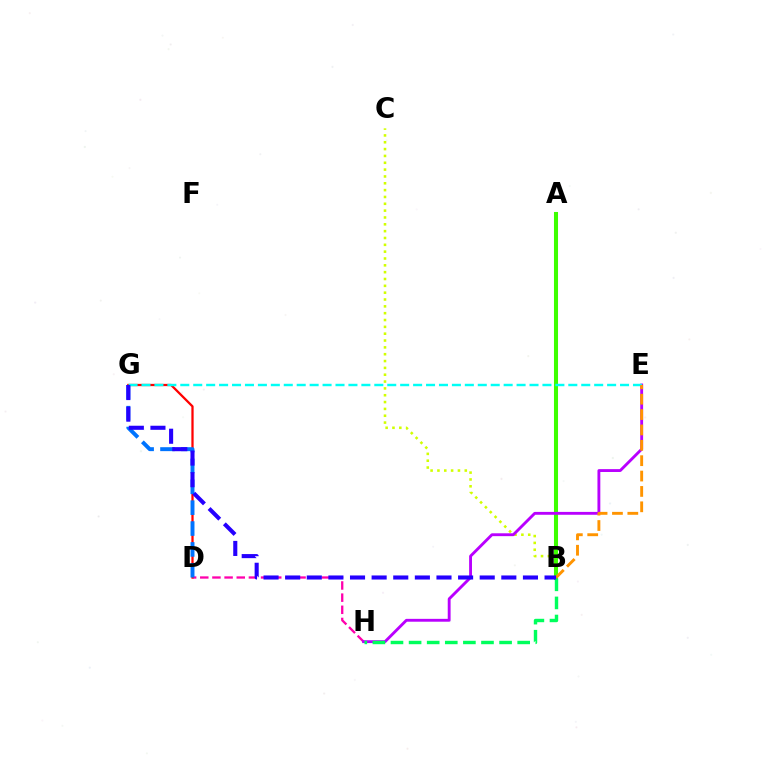{('D', 'H'): [{'color': '#ff00ac', 'line_style': 'dashed', 'thickness': 1.65}], ('B', 'C'): [{'color': '#d1ff00', 'line_style': 'dotted', 'thickness': 1.86}], ('D', 'G'): [{'color': '#ff0000', 'line_style': 'solid', 'thickness': 1.63}, {'color': '#0074ff', 'line_style': 'dashed', 'thickness': 2.84}], ('A', 'B'): [{'color': '#3dff00', 'line_style': 'solid', 'thickness': 2.92}], ('E', 'H'): [{'color': '#b900ff', 'line_style': 'solid', 'thickness': 2.06}], ('B', 'H'): [{'color': '#00ff5c', 'line_style': 'dashed', 'thickness': 2.46}], ('E', 'G'): [{'color': '#00fff6', 'line_style': 'dashed', 'thickness': 1.76}], ('B', 'E'): [{'color': '#ff9400', 'line_style': 'dashed', 'thickness': 2.09}], ('B', 'G'): [{'color': '#2500ff', 'line_style': 'dashed', 'thickness': 2.94}]}